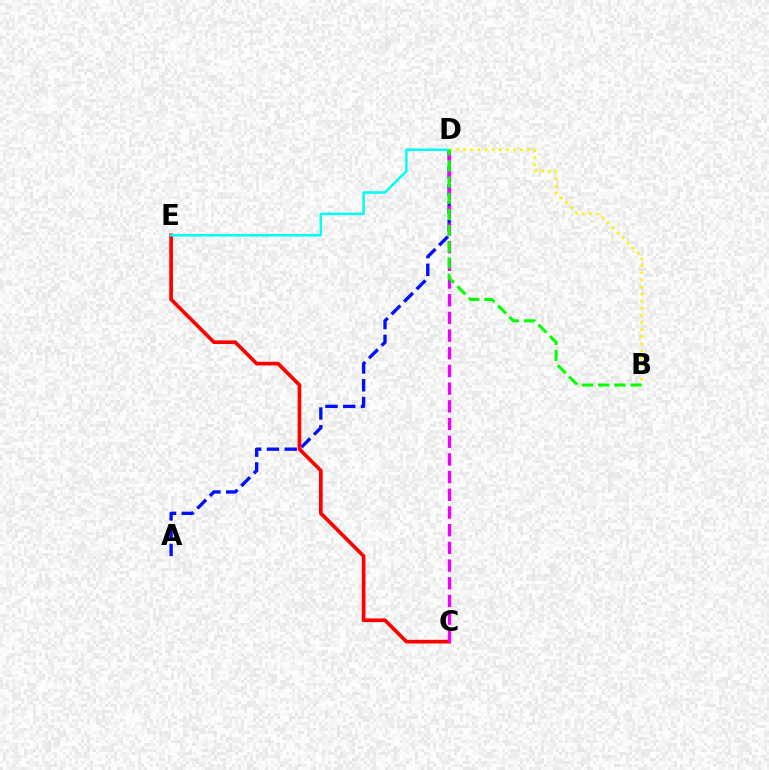{('A', 'D'): [{'color': '#0010ff', 'line_style': 'dashed', 'thickness': 2.41}], ('C', 'E'): [{'color': '#ff0000', 'line_style': 'solid', 'thickness': 2.64}], ('D', 'E'): [{'color': '#00fff6', 'line_style': 'solid', 'thickness': 1.81}], ('B', 'D'): [{'color': '#fcf500', 'line_style': 'dotted', 'thickness': 1.93}, {'color': '#08ff00', 'line_style': 'dashed', 'thickness': 2.2}], ('C', 'D'): [{'color': '#ee00ff', 'line_style': 'dashed', 'thickness': 2.4}]}